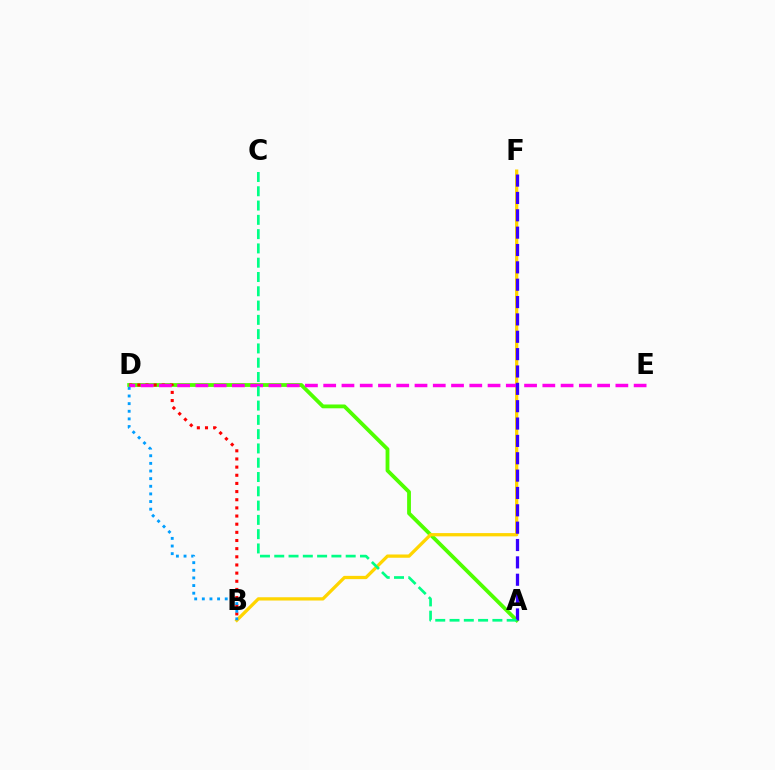{('A', 'D'): [{'color': '#4fff00', 'line_style': 'solid', 'thickness': 2.74}], ('B', 'D'): [{'color': '#ff0000', 'line_style': 'dotted', 'thickness': 2.22}, {'color': '#009eff', 'line_style': 'dotted', 'thickness': 2.07}], ('B', 'F'): [{'color': '#ffd500', 'line_style': 'solid', 'thickness': 2.35}], ('D', 'E'): [{'color': '#ff00ed', 'line_style': 'dashed', 'thickness': 2.48}], ('A', 'F'): [{'color': '#3700ff', 'line_style': 'dashed', 'thickness': 2.36}], ('A', 'C'): [{'color': '#00ff86', 'line_style': 'dashed', 'thickness': 1.94}]}